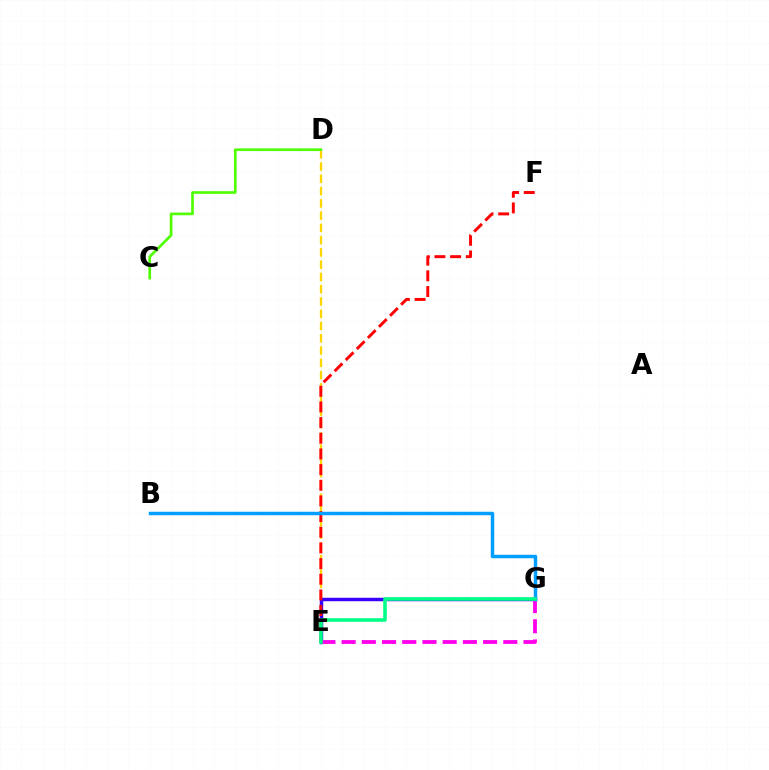{('D', 'E'): [{'color': '#ffd500', 'line_style': 'dashed', 'thickness': 1.67}], ('E', 'G'): [{'color': '#3700ff', 'line_style': 'solid', 'thickness': 2.48}, {'color': '#ff00ed', 'line_style': 'dashed', 'thickness': 2.75}, {'color': '#00ff86', 'line_style': 'solid', 'thickness': 2.58}], ('E', 'F'): [{'color': '#ff0000', 'line_style': 'dashed', 'thickness': 2.13}], ('C', 'D'): [{'color': '#4fff00', 'line_style': 'solid', 'thickness': 1.93}], ('B', 'G'): [{'color': '#009eff', 'line_style': 'solid', 'thickness': 2.49}]}